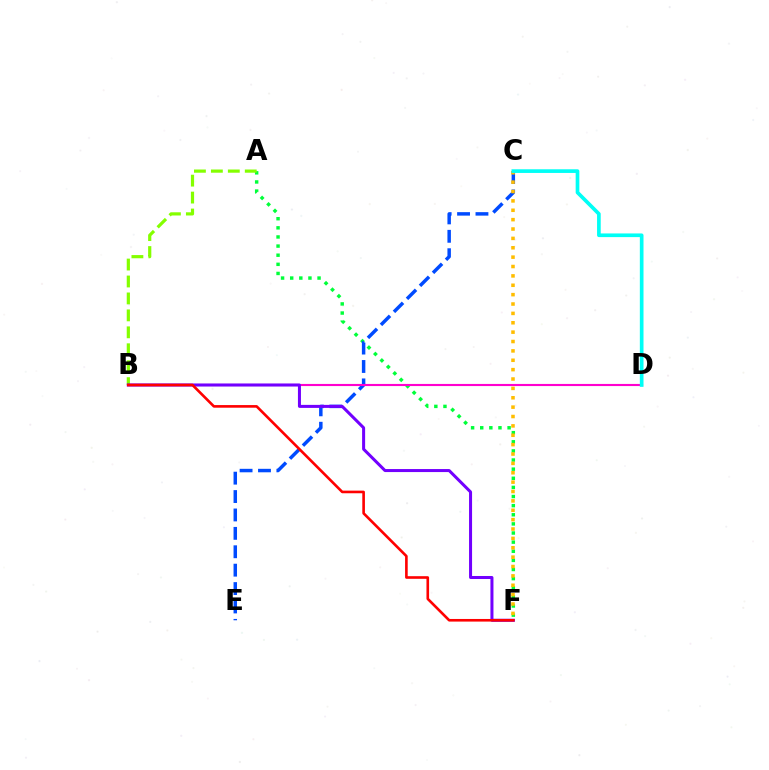{('A', 'F'): [{'color': '#00ff39', 'line_style': 'dotted', 'thickness': 2.48}], ('C', 'E'): [{'color': '#004bff', 'line_style': 'dashed', 'thickness': 2.5}], ('C', 'F'): [{'color': '#ffbd00', 'line_style': 'dotted', 'thickness': 2.55}], ('B', 'D'): [{'color': '#ff00cf', 'line_style': 'solid', 'thickness': 1.53}], ('A', 'B'): [{'color': '#84ff00', 'line_style': 'dashed', 'thickness': 2.3}], ('B', 'F'): [{'color': '#7200ff', 'line_style': 'solid', 'thickness': 2.18}, {'color': '#ff0000', 'line_style': 'solid', 'thickness': 1.89}], ('C', 'D'): [{'color': '#00fff6', 'line_style': 'solid', 'thickness': 2.64}]}